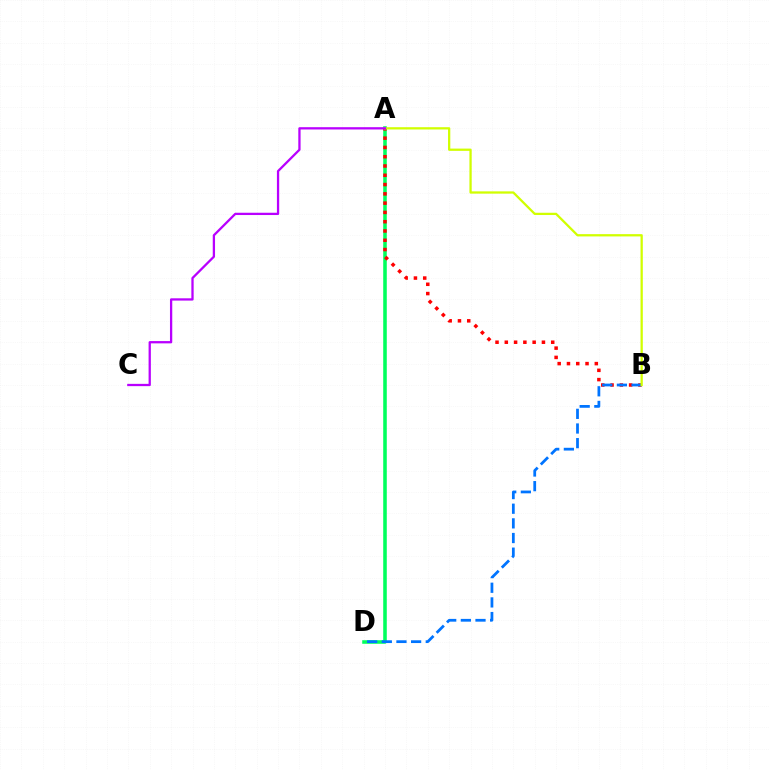{('A', 'D'): [{'color': '#00ff5c', 'line_style': 'solid', 'thickness': 2.57}], ('A', 'B'): [{'color': '#ff0000', 'line_style': 'dotted', 'thickness': 2.52}, {'color': '#d1ff00', 'line_style': 'solid', 'thickness': 1.63}], ('B', 'D'): [{'color': '#0074ff', 'line_style': 'dashed', 'thickness': 1.99}], ('A', 'C'): [{'color': '#b900ff', 'line_style': 'solid', 'thickness': 1.64}]}